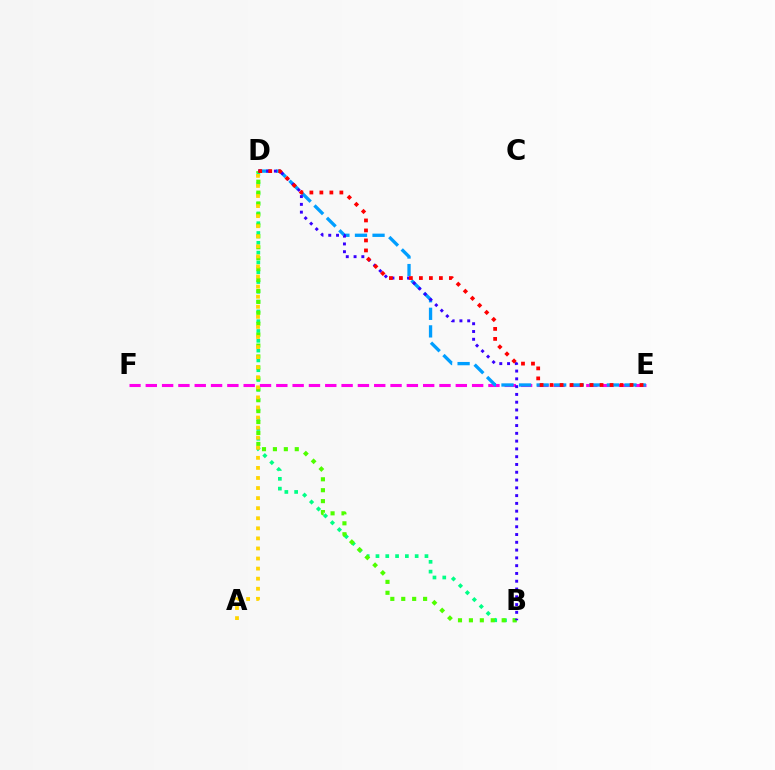{('B', 'D'): [{'color': '#00ff86', 'line_style': 'dotted', 'thickness': 2.66}, {'color': '#4fff00', 'line_style': 'dotted', 'thickness': 2.97}, {'color': '#3700ff', 'line_style': 'dotted', 'thickness': 2.11}], ('E', 'F'): [{'color': '#ff00ed', 'line_style': 'dashed', 'thickness': 2.22}], ('D', 'E'): [{'color': '#009eff', 'line_style': 'dashed', 'thickness': 2.39}, {'color': '#ff0000', 'line_style': 'dotted', 'thickness': 2.72}], ('A', 'D'): [{'color': '#ffd500', 'line_style': 'dotted', 'thickness': 2.74}]}